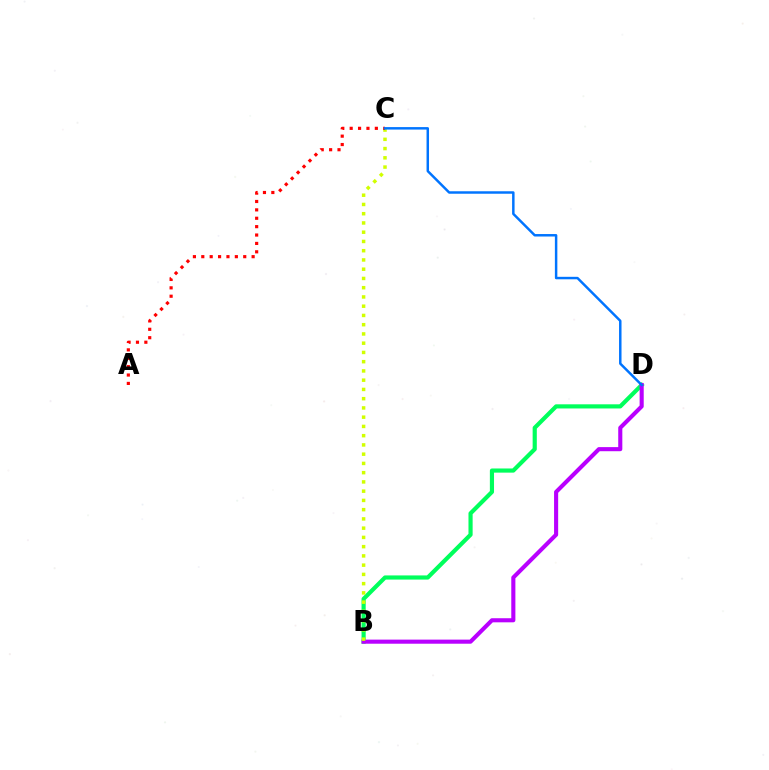{('B', 'D'): [{'color': '#00ff5c', 'line_style': 'solid', 'thickness': 2.99}, {'color': '#b900ff', 'line_style': 'solid', 'thickness': 2.95}], ('B', 'C'): [{'color': '#d1ff00', 'line_style': 'dotted', 'thickness': 2.51}], ('A', 'C'): [{'color': '#ff0000', 'line_style': 'dotted', 'thickness': 2.28}], ('C', 'D'): [{'color': '#0074ff', 'line_style': 'solid', 'thickness': 1.78}]}